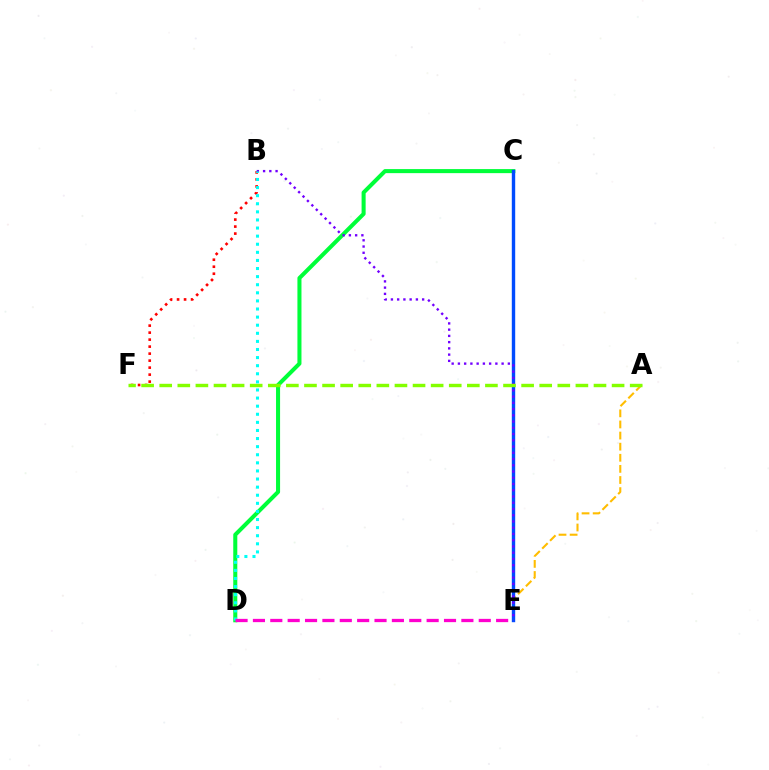{('A', 'E'): [{'color': '#ffbd00', 'line_style': 'dashed', 'thickness': 1.51}], ('B', 'F'): [{'color': '#ff0000', 'line_style': 'dotted', 'thickness': 1.9}], ('C', 'D'): [{'color': '#00ff39', 'line_style': 'solid', 'thickness': 2.91}], ('C', 'E'): [{'color': '#004bff', 'line_style': 'solid', 'thickness': 2.45}], ('B', 'E'): [{'color': '#7200ff', 'line_style': 'dotted', 'thickness': 1.7}], ('A', 'F'): [{'color': '#84ff00', 'line_style': 'dashed', 'thickness': 2.46}], ('B', 'D'): [{'color': '#00fff6', 'line_style': 'dotted', 'thickness': 2.2}], ('D', 'E'): [{'color': '#ff00cf', 'line_style': 'dashed', 'thickness': 2.36}]}